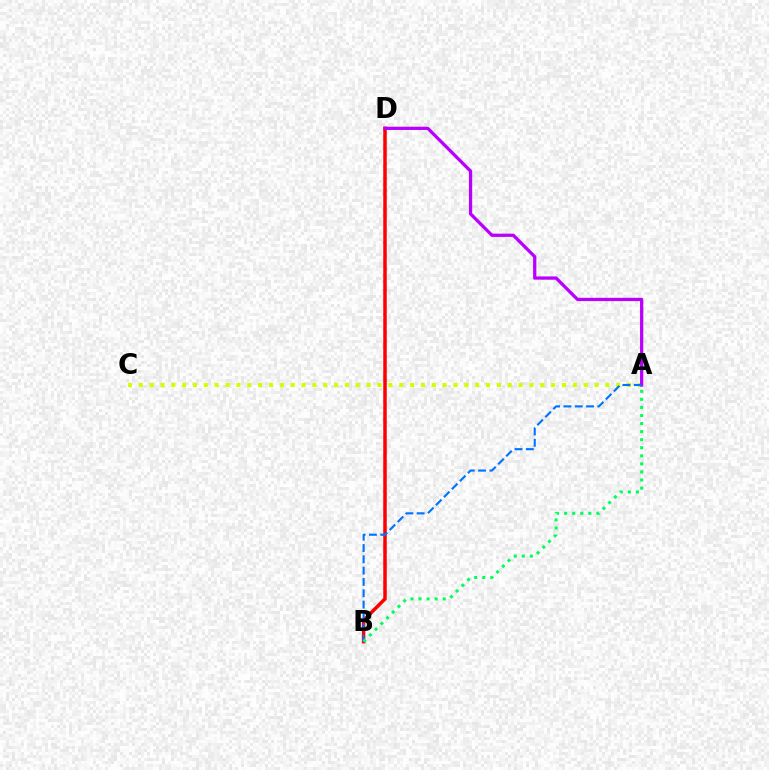{('A', 'C'): [{'color': '#d1ff00', 'line_style': 'dotted', 'thickness': 2.95}], ('B', 'D'): [{'color': '#ff0000', 'line_style': 'solid', 'thickness': 2.52}], ('A', 'D'): [{'color': '#b900ff', 'line_style': 'solid', 'thickness': 2.35}], ('A', 'B'): [{'color': '#0074ff', 'line_style': 'dashed', 'thickness': 1.54}, {'color': '#00ff5c', 'line_style': 'dotted', 'thickness': 2.19}]}